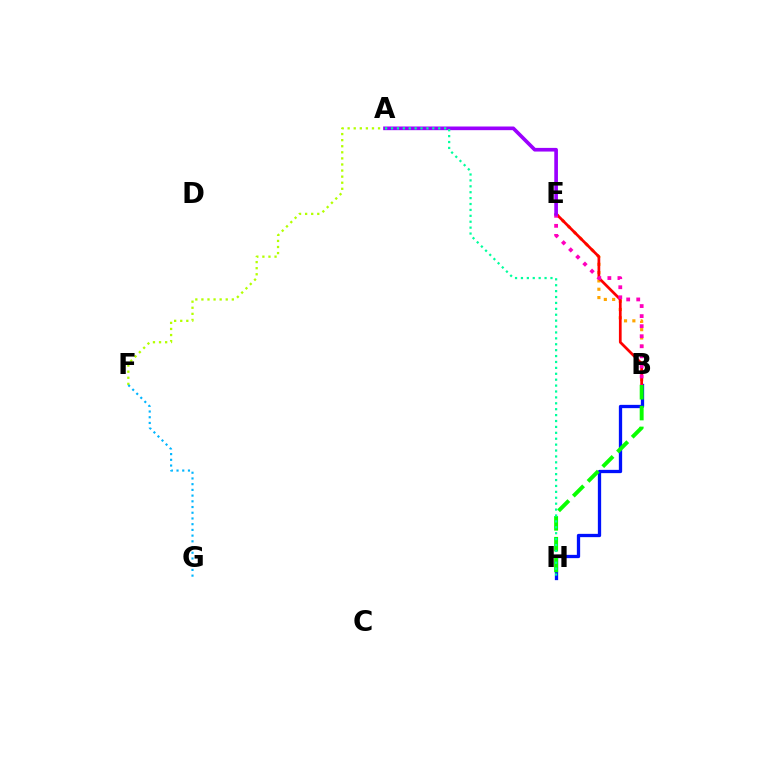{('B', 'H'): [{'color': '#0010ff', 'line_style': 'solid', 'thickness': 2.37}, {'color': '#08ff00', 'line_style': 'dashed', 'thickness': 2.83}], ('B', 'E'): [{'color': '#ffa500', 'line_style': 'dotted', 'thickness': 2.26}, {'color': '#ff0000', 'line_style': 'solid', 'thickness': 1.96}, {'color': '#ff00bd', 'line_style': 'dotted', 'thickness': 2.73}], ('A', 'F'): [{'color': '#b3ff00', 'line_style': 'dotted', 'thickness': 1.65}], ('F', 'G'): [{'color': '#00b5ff', 'line_style': 'dotted', 'thickness': 1.55}], ('A', 'E'): [{'color': '#9b00ff', 'line_style': 'solid', 'thickness': 2.63}], ('A', 'H'): [{'color': '#00ff9d', 'line_style': 'dotted', 'thickness': 1.6}]}